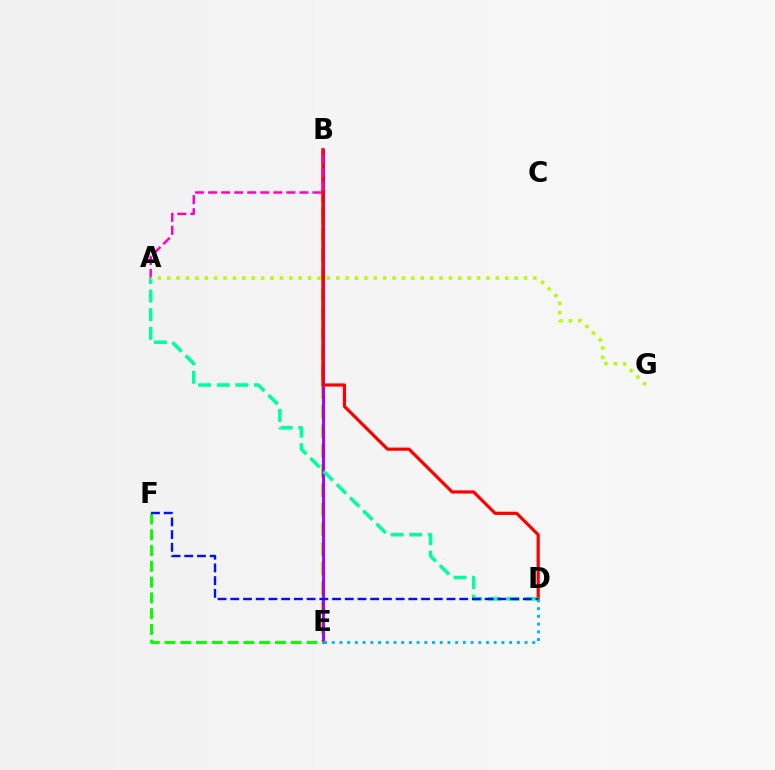{('B', 'E'): [{'color': '#ffa500', 'line_style': 'dashed', 'thickness': 2.66}, {'color': '#9b00ff', 'line_style': 'solid', 'thickness': 2.08}], ('B', 'D'): [{'color': '#ff0000', 'line_style': 'solid', 'thickness': 2.29}], ('A', 'B'): [{'color': '#ff00bd', 'line_style': 'dashed', 'thickness': 1.77}], ('E', 'F'): [{'color': '#08ff00', 'line_style': 'dashed', 'thickness': 2.14}], ('D', 'E'): [{'color': '#00b5ff', 'line_style': 'dotted', 'thickness': 2.1}], ('A', 'D'): [{'color': '#00ff9d', 'line_style': 'dashed', 'thickness': 2.53}], ('A', 'G'): [{'color': '#b3ff00', 'line_style': 'dotted', 'thickness': 2.55}], ('D', 'F'): [{'color': '#0010ff', 'line_style': 'dashed', 'thickness': 1.73}]}